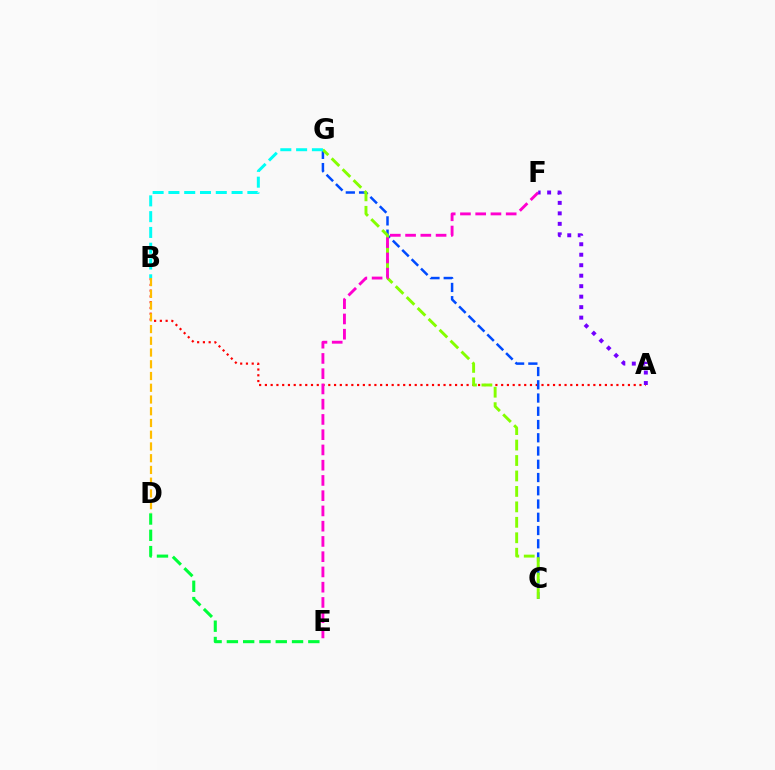{('D', 'E'): [{'color': '#00ff39', 'line_style': 'dashed', 'thickness': 2.21}], ('A', 'B'): [{'color': '#ff0000', 'line_style': 'dotted', 'thickness': 1.57}], ('C', 'G'): [{'color': '#004bff', 'line_style': 'dashed', 'thickness': 1.8}, {'color': '#84ff00', 'line_style': 'dashed', 'thickness': 2.1}], ('E', 'F'): [{'color': '#ff00cf', 'line_style': 'dashed', 'thickness': 2.07}], ('B', 'D'): [{'color': '#ffbd00', 'line_style': 'dashed', 'thickness': 1.59}], ('B', 'G'): [{'color': '#00fff6', 'line_style': 'dashed', 'thickness': 2.15}], ('A', 'F'): [{'color': '#7200ff', 'line_style': 'dotted', 'thickness': 2.85}]}